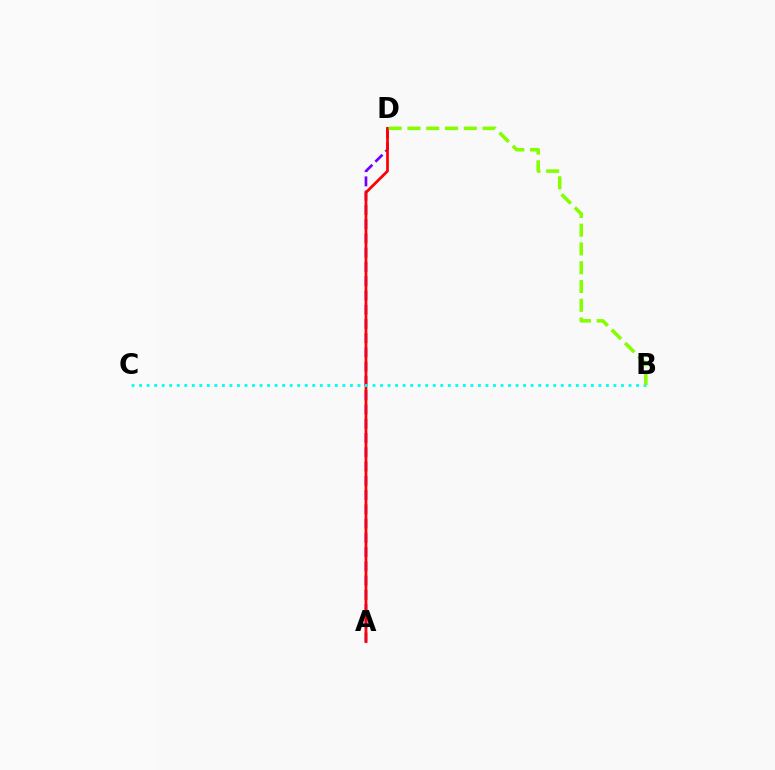{('A', 'D'): [{'color': '#7200ff', 'line_style': 'dashed', 'thickness': 1.94}, {'color': '#ff0000', 'line_style': 'solid', 'thickness': 1.98}], ('B', 'C'): [{'color': '#00fff6', 'line_style': 'dotted', 'thickness': 2.05}], ('B', 'D'): [{'color': '#84ff00', 'line_style': 'dashed', 'thickness': 2.55}]}